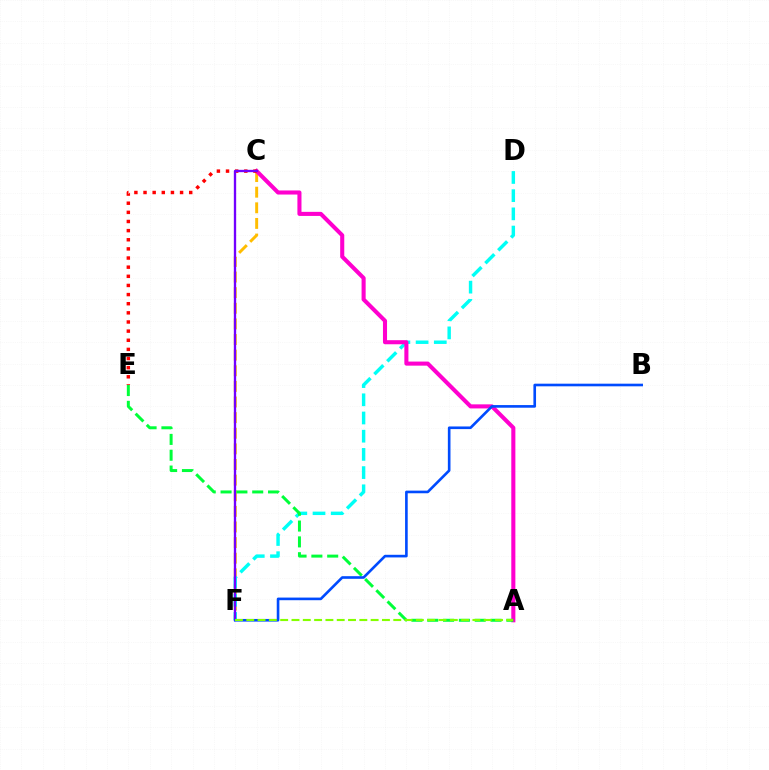{('C', 'F'): [{'color': '#ffbd00', 'line_style': 'dashed', 'thickness': 2.12}, {'color': '#7200ff', 'line_style': 'solid', 'thickness': 1.68}], ('D', 'F'): [{'color': '#00fff6', 'line_style': 'dashed', 'thickness': 2.47}], ('A', 'C'): [{'color': '#ff00cf', 'line_style': 'solid', 'thickness': 2.93}], ('C', 'E'): [{'color': '#ff0000', 'line_style': 'dotted', 'thickness': 2.48}], ('A', 'E'): [{'color': '#00ff39', 'line_style': 'dashed', 'thickness': 2.15}], ('B', 'F'): [{'color': '#004bff', 'line_style': 'solid', 'thickness': 1.9}], ('A', 'F'): [{'color': '#84ff00', 'line_style': 'dashed', 'thickness': 1.54}]}